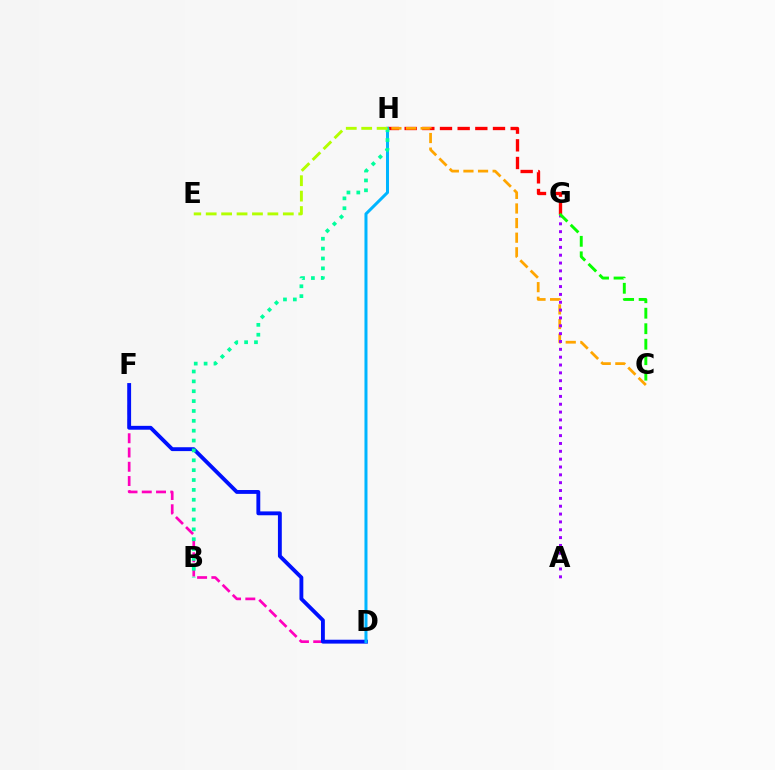{('D', 'F'): [{'color': '#ff00bd', 'line_style': 'dashed', 'thickness': 1.94}, {'color': '#0010ff', 'line_style': 'solid', 'thickness': 2.78}], ('G', 'H'): [{'color': '#ff0000', 'line_style': 'dashed', 'thickness': 2.4}], ('C', 'H'): [{'color': '#ffa500', 'line_style': 'dashed', 'thickness': 1.98}], ('D', 'H'): [{'color': '#00b5ff', 'line_style': 'solid', 'thickness': 2.17}], ('B', 'H'): [{'color': '#00ff9d', 'line_style': 'dotted', 'thickness': 2.68}], ('A', 'G'): [{'color': '#9b00ff', 'line_style': 'dotted', 'thickness': 2.13}], ('E', 'H'): [{'color': '#b3ff00', 'line_style': 'dashed', 'thickness': 2.1}], ('C', 'G'): [{'color': '#08ff00', 'line_style': 'dashed', 'thickness': 2.1}]}